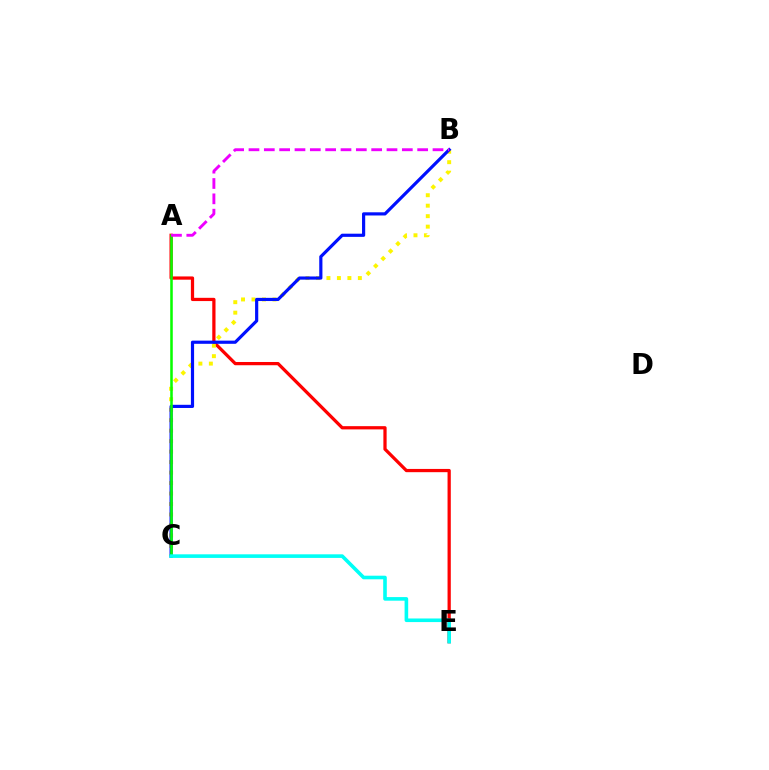{('A', 'E'): [{'color': '#ff0000', 'line_style': 'solid', 'thickness': 2.34}], ('B', 'C'): [{'color': '#fcf500', 'line_style': 'dotted', 'thickness': 2.85}, {'color': '#0010ff', 'line_style': 'solid', 'thickness': 2.29}], ('A', 'C'): [{'color': '#08ff00', 'line_style': 'solid', 'thickness': 1.84}], ('A', 'B'): [{'color': '#ee00ff', 'line_style': 'dashed', 'thickness': 2.08}], ('C', 'E'): [{'color': '#00fff6', 'line_style': 'solid', 'thickness': 2.59}]}